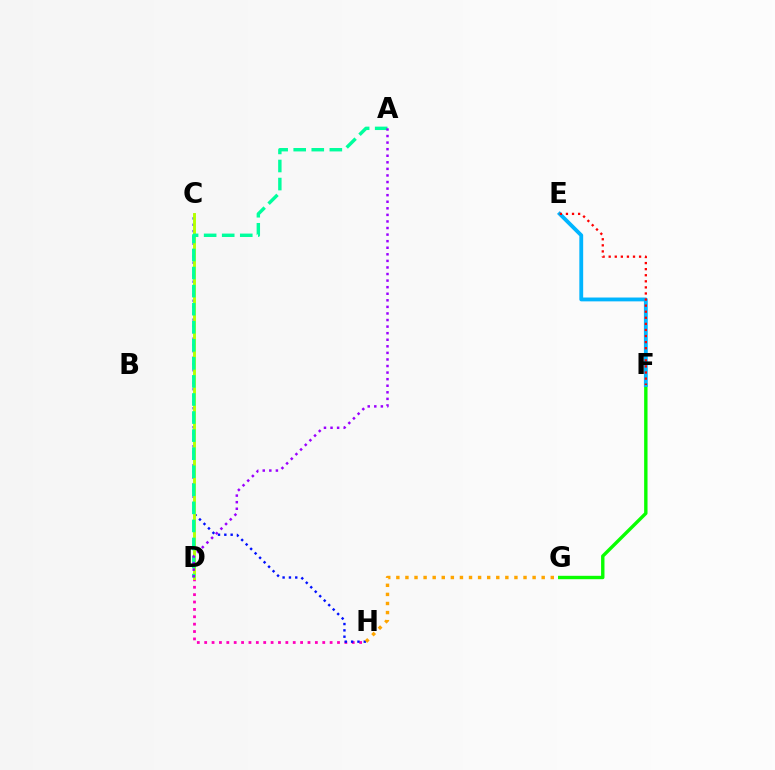{('F', 'G'): [{'color': '#08ff00', 'line_style': 'solid', 'thickness': 2.44}], ('D', 'H'): [{'color': '#ff00bd', 'line_style': 'dotted', 'thickness': 2.0}], ('C', 'H'): [{'color': '#0010ff', 'line_style': 'dotted', 'thickness': 1.72}], ('E', 'F'): [{'color': '#00b5ff', 'line_style': 'solid', 'thickness': 2.76}, {'color': '#ff0000', 'line_style': 'dotted', 'thickness': 1.65}], ('C', 'D'): [{'color': '#b3ff00', 'line_style': 'solid', 'thickness': 2.09}], ('A', 'D'): [{'color': '#00ff9d', 'line_style': 'dashed', 'thickness': 2.45}, {'color': '#9b00ff', 'line_style': 'dotted', 'thickness': 1.79}], ('G', 'H'): [{'color': '#ffa500', 'line_style': 'dotted', 'thickness': 2.47}]}